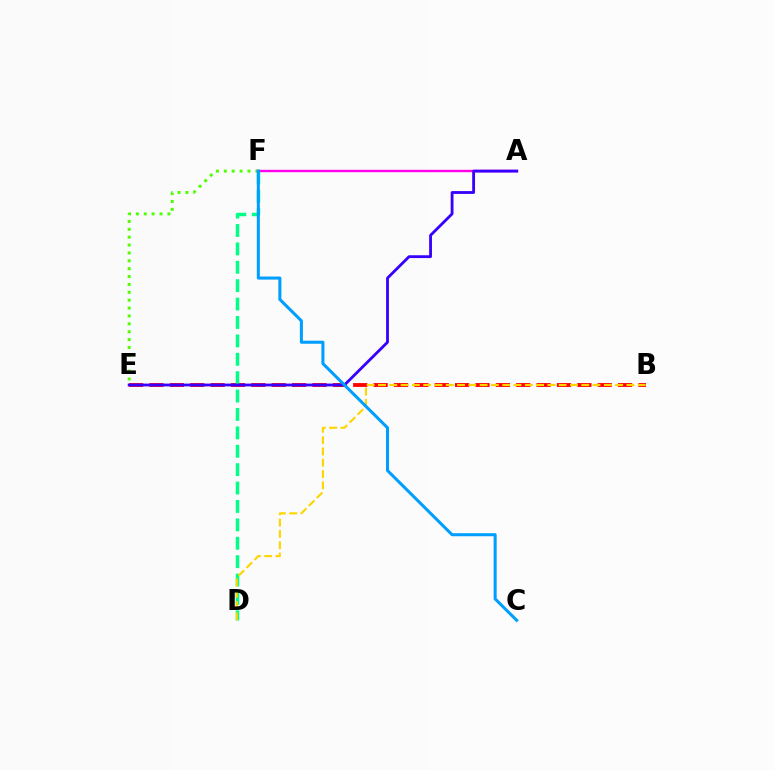{('B', 'E'): [{'color': '#ff0000', 'line_style': 'dashed', 'thickness': 2.77}], ('E', 'F'): [{'color': '#4fff00', 'line_style': 'dotted', 'thickness': 2.14}], ('A', 'F'): [{'color': '#ff00ed', 'line_style': 'solid', 'thickness': 1.73}], ('D', 'F'): [{'color': '#00ff86', 'line_style': 'dashed', 'thickness': 2.5}], ('A', 'E'): [{'color': '#3700ff', 'line_style': 'solid', 'thickness': 2.03}], ('B', 'D'): [{'color': '#ffd500', 'line_style': 'dashed', 'thickness': 1.53}], ('C', 'F'): [{'color': '#009eff', 'line_style': 'solid', 'thickness': 2.19}]}